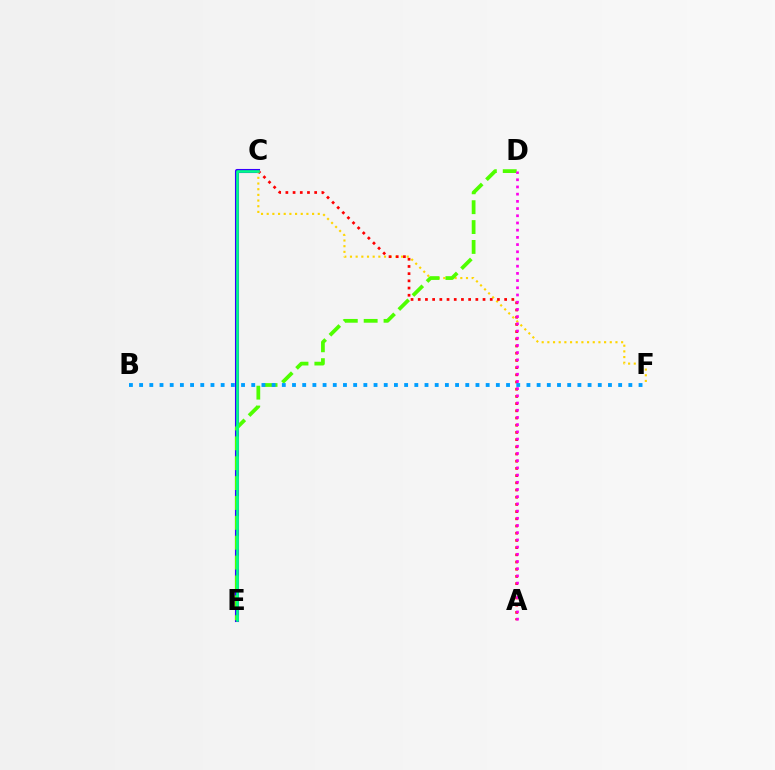{('C', 'E'): [{'color': '#3700ff', 'line_style': 'solid', 'thickness': 2.94}, {'color': '#00ff86', 'line_style': 'solid', 'thickness': 1.91}], ('C', 'F'): [{'color': '#ffd500', 'line_style': 'dotted', 'thickness': 1.54}], ('A', 'C'): [{'color': '#ff0000', 'line_style': 'dotted', 'thickness': 1.96}], ('D', 'E'): [{'color': '#4fff00', 'line_style': 'dashed', 'thickness': 2.7}], ('B', 'F'): [{'color': '#009eff', 'line_style': 'dotted', 'thickness': 2.77}], ('A', 'D'): [{'color': '#ff00ed', 'line_style': 'dotted', 'thickness': 1.96}]}